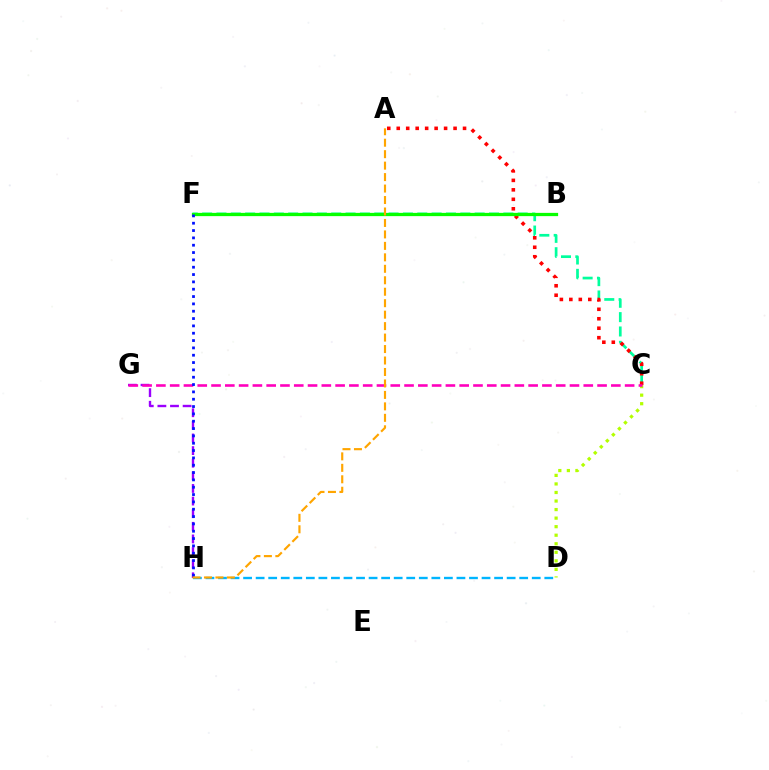{('C', 'F'): [{'color': '#00ff9d', 'line_style': 'dashed', 'thickness': 1.95}], ('D', 'H'): [{'color': '#00b5ff', 'line_style': 'dashed', 'thickness': 1.7}], ('G', 'H'): [{'color': '#9b00ff', 'line_style': 'dashed', 'thickness': 1.71}], ('C', 'D'): [{'color': '#b3ff00', 'line_style': 'dotted', 'thickness': 2.32}], ('A', 'C'): [{'color': '#ff0000', 'line_style': 'dotted', 'thickness': 2.57}], ('C', 'G'): [{'color': '#ff00bd', 'line_style': 'dashed', 'thickness': 1.87}], ('B', 'F'): [{'color': '#08ff00', 'line_style': 'solid', 'thickness': 2.34}], ('F', 'H'): [{'color': '#0010ff', 'line_style': 'dotted', 'thickness': 1.99}], ('A', 'H'): [{'color': '#ffa500', 'line_style': 'dashed', 'thickness': 1.56}]}